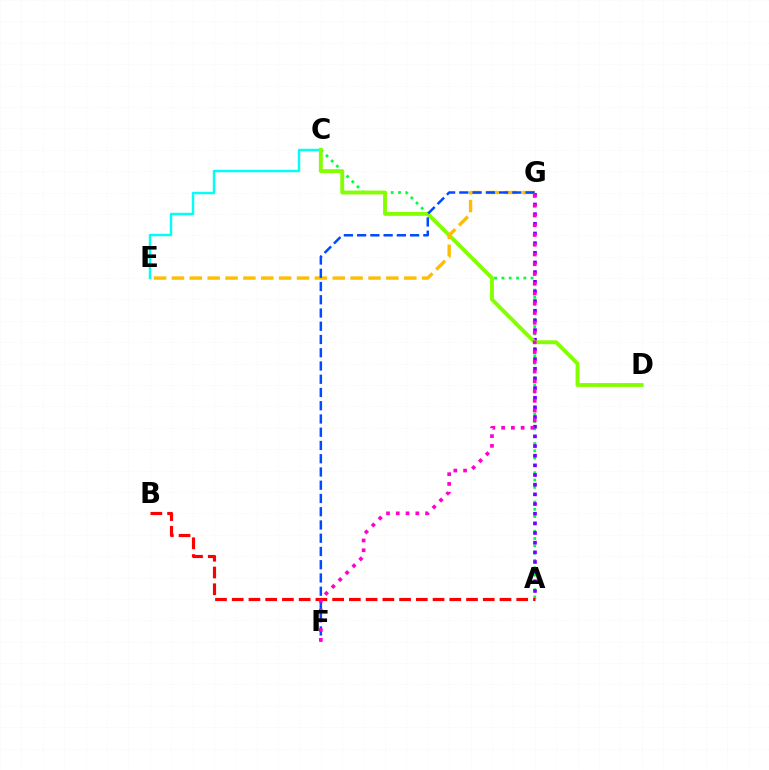{('A', 'C'): [{'color': '#00ff39', 'line_style': 'dotted', 'thickness': 1.99}], ('A', 'G'): [{'color': '#7200ff', 'line_style': 'dotted', 'thickness': 2.63}], ('C', 'E'): [{'color': '#00fff6', 'line_style': 'solid', 'thickness': 1.77}], ('C', 'D'): [{'color': '#84ff00', 'line_style': 'solid', 'thickness': 2.78}], ('E', 'G'): [{'color': '#ffbd00', 'line_style': 'dashed', 'thickness': 2.43}], ('F', 'G'): [{'color': '#004bff', 'line_style': 'dashed', 'thickness': 1.8}, {'color': '#ff00cf', 'line_style': 'dotted', 'thickness': 2.65}], ('A', 'B'): [{'color': '#ff0000', 'line_style': 'dashed', 'thickness': 2.27}]}